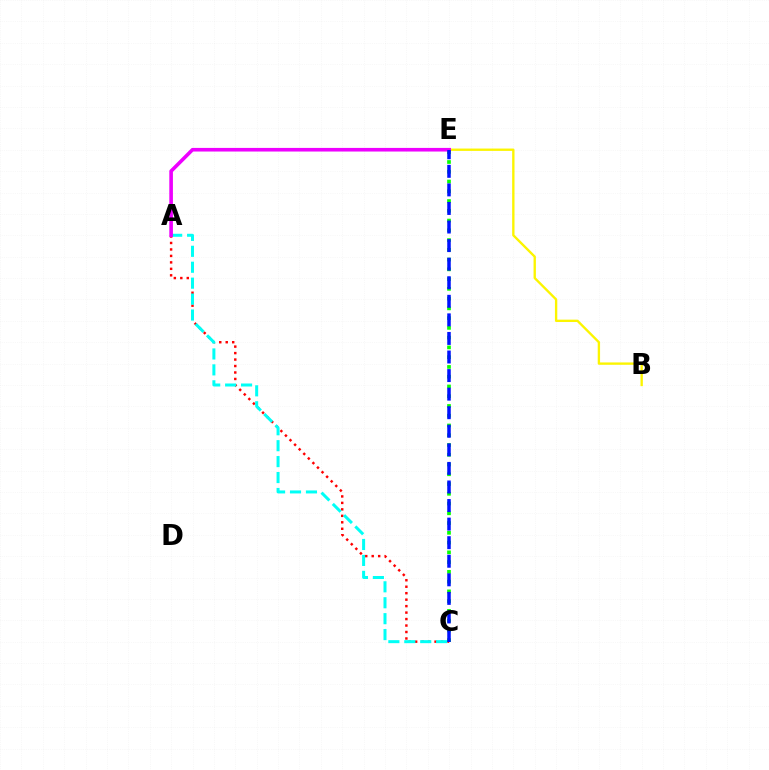{('A', 'C'): [{'color': '#ff0000', 'line_style': 'dotted', 'thickness': 1.76}, {'color': '#00fff6', 'line_style': 'dashed', 'thickness': 2.16}], ('C', 'E'): [{'color': '#08ff00', 'line_style': 'dotted', 'thickness': 2.65}, {'color': '#0010ff', 'line_style': 'dashed', 'thickness': 2.52}], ('B', 'E'): [{'color': '#fcf500', 'line_style': 'solid', 'thickness': 1.69}], ('A', 'E'): [{'color': '#ee00ff', 'line_style': 'solid', 'thickness': 2.61}]}